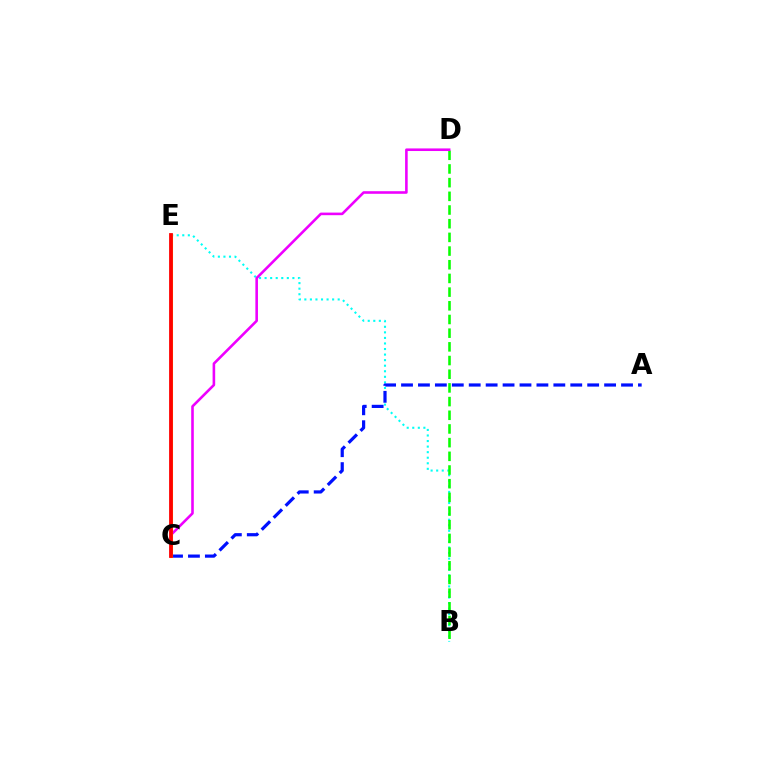{('B', 'E'): [{'color': '#00fff6', 'line_style': 'dotted', 'thickness': 1.51}], ('A', 'C'): [{'color': '#0010ff', 'line_style': 'dashed', 'thickness': 2.3}], ('B', 'D'): [{'color': '#08ff00', 'line_style': 'dashed', 'thickness': 1.86}], ('C', 'D'): [{'color': '#ee00ff', 'line_style': 'solid', 'thickness': 1.87}], ('C', 'E'): [{'color': '#fcf500', 'line_style': 'solid', 'thickness': 2.21}, {'color': '#ff0000', 'line_style': 'solid', 'thickness': 2.73}]}